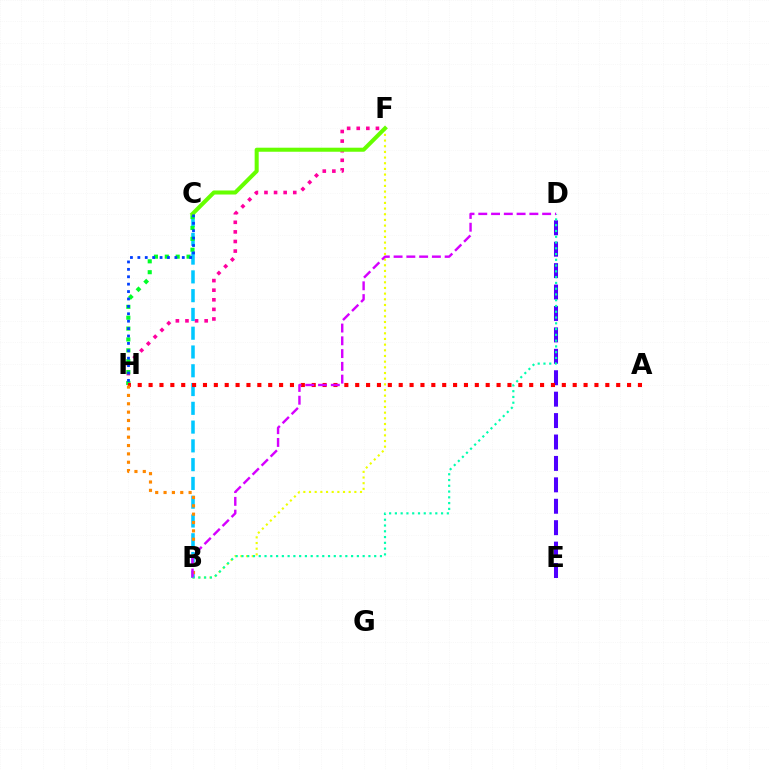{('D', 'E'): [{'color': '#4f00ff', 'line_style': 'dashed', 'thickness': 2.91}], ('B', 'F'): [{'color': '#eeff00', 'line_style': 'dotted', 'thickness': 1.54}], ('F', 'H'): [{'color': '#ff00a0', 'line_style': 'dotted', 'thickness': 2.61}], ('B', 'C'): [{'color': '#00c7ff', 'line_style': 'dashed', 'thickness': 2.55}], ('C', 'H'): [{'color': '#00ff27', 'line_style': 'dotted', 'thickness': 2.95}, {'color': '#003fff', 'line_style': 'dotted', 'thickness': 2.01}], ('B', 'D'): [{'color': '#00ffaf', 'line_style': 'dotted', 'thickness': 1.57}, {'color': '#d600ff', 'line_style': 'dashed', 'thickness': 1.74}], ('A', 'H'): [{'color': '#ff0000', 'line_style': 'dotted', 'thickness': 2.95}], ('B', 'H'): [{'color': '#ff8800', 'line_style': 'dotted', 'thickness': 2.27}], ('C', 'F'): [{'color': '#66ff00', 'line_style': 'solid', 'thickness': 2.91}]}